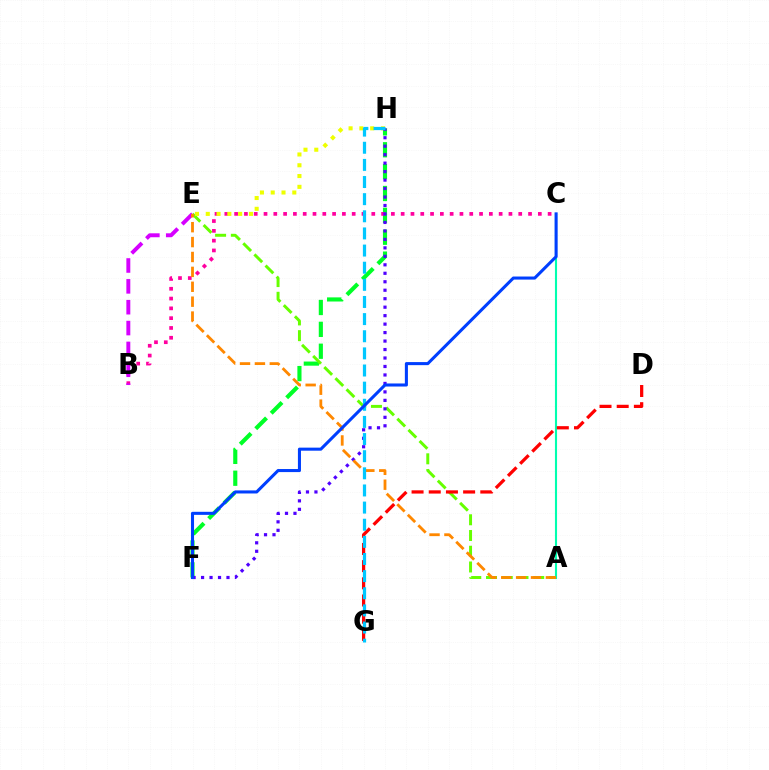{('F', 'H'): [{'color': '#00ff27', 'line_style': 'dashed', 'thickness': 2.97}, {'color': '#4f00ff', 'line_style': 'dotted', 'thickness': 2.3}], ('B', 'C'): [{'color': '#ff00a0', 'line_style': 'dotted', 'thickness': 2.66}], ('A', 'E'): [{'color': '#66ff00', 'line_style': 'dashed', 'thickness': 2.14}, {'color': '#ff8800', 'line_style': 'dashed', 'thickness': 2.02}], ('E', 'H'): [{'color': '#eeff00', 'line_style': 'dotted', 'thickness': 2.93}], ('B', 'E'): [{'color': '#d600ff', 'line_style': 'dashed', 'thickness': 2.83}], ('A', 'C'): [{'color': '#00ffaf', 'line_style': 'solid', 'thickness': 1.52}], ('D', 'G'): [{'color': '#ff0000', 'line_style': 'dashed', 'thickness': 2.33}], ('G', 'H'): [{'color': '#00c7ff', 'line_style': 'dashed', 'thickness': 2.33}], ('C', 'F'): [{'color': '#003fff', 'line_style': 'solid', 'thickness': 2.2}]}